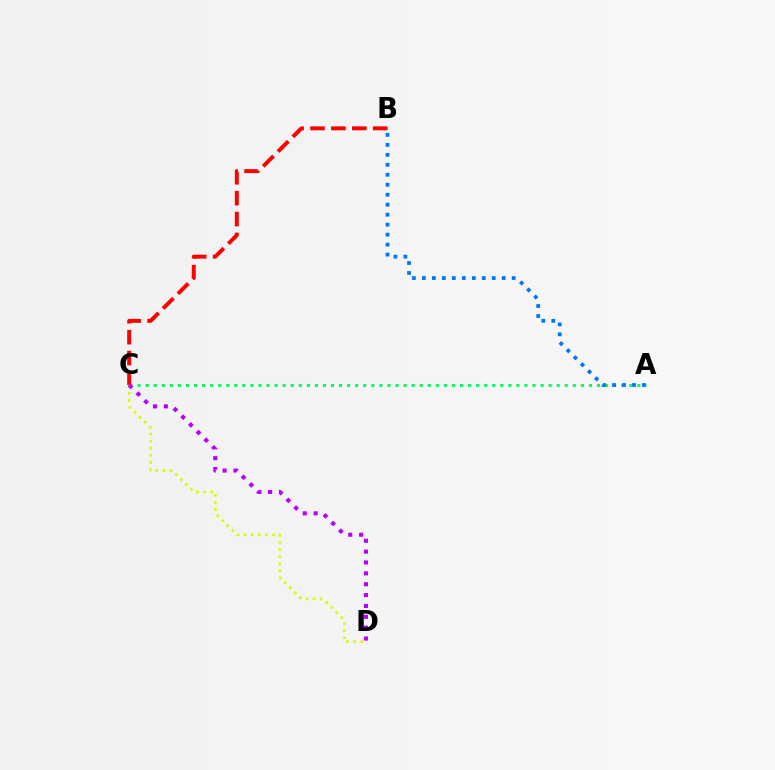{('B', 'C'): [{'color': '#ff0000', 'line_style': 'dashed', 'thickness': 2.84}], ('C', 'D'): [{'color': '#d1ff00', 'line_style': 'dotted', 'thickness': 1.92}, {'color': '#b900ff', 'line_style': 'dotted', 'thickness': 2.95}], ('A', 'C'): [{'color': '#00ff5c', 'line_style': 'dotted', 'thickness': 2.19}], ('A', 'B'): [{'color': '#0074ff', 'line_style': 'dotted', 'thickness': 2.71}]}